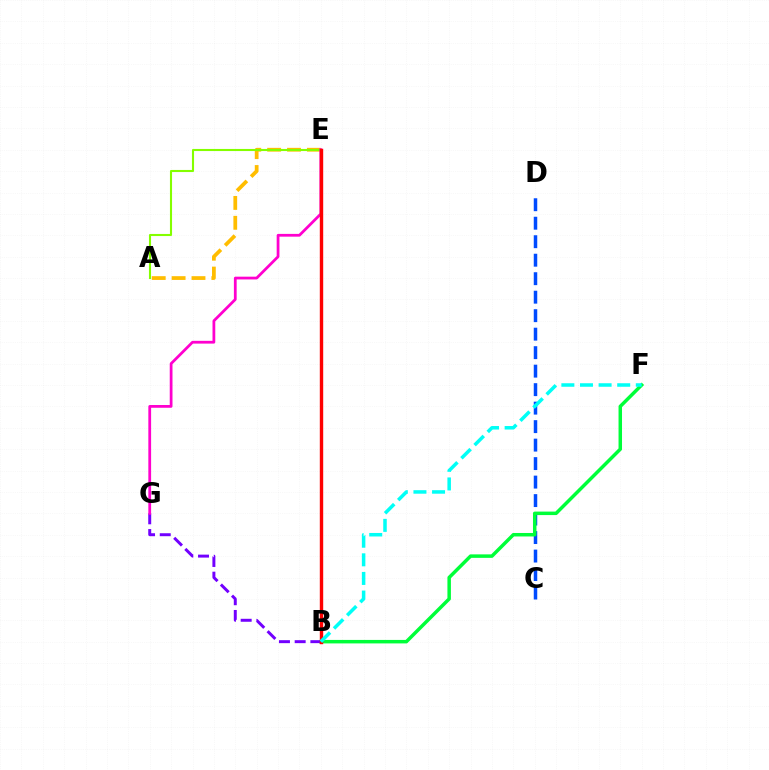{('C', 'D'): [{'color': '#004bff', 'line_style': 'dashed', 'thickness': 2.51}], ('B', 'F'): [{'color': '#00ff39', 'line_style': 'solid', 'thickness': 2.51}, {'color': '#00fff6', 'line_style': 'dashed', 'thickness': 2.53}], ('A', 'E'): [{'color': '#ffbd00', 'line_style': 'dashed', 'thickness': 2.7}, {'color': '#84ff00', 'line_style': 'solid', 'thickness': 1.51}], ('B', 'G'): [{'color': '#7200ff', 'line_style': 'dashed', 'thickness': 2.13}], ('E', 'G'): [{'color': '#ff00cf', 'line_style': 'solid', 'thickness': 1.99}], ('B', 'E'): [{'color': '#ff0000', 'line_style': 'solid', 'thickness': 2.45}]}